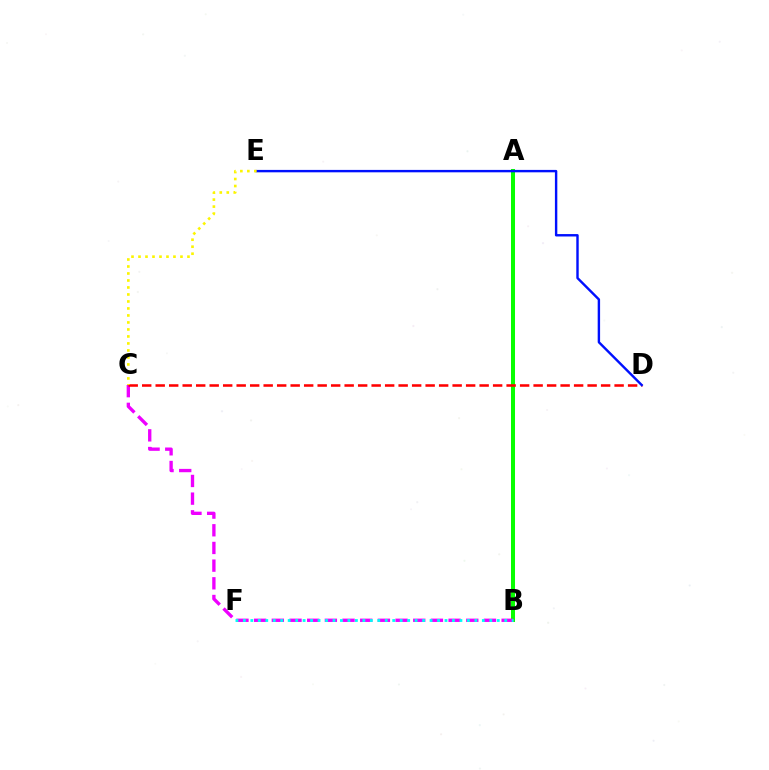{('A', 'B'): [{'color': '#08ff00', 'line_style': 'solid', 'thickness': 2.9}], ('B', 'C'): [{'color': '#ee00ff', 'line_style': 'dashed', 'thickness': 2.4}], ('C', 'D'): [{'color': '#ff0000', 'line_style': 'dashed', 'thickness': 1.83}], ('B', 'F'): [{'color': '#00fff6', 'line_style': 'dotted', 'thickness': 2.03}], ('D', 'E'): [{'color': '#0010ff', 'line_style': 'solid', 'thickness': 1.74}], ('C', 'E'): [{'color': '#fcf500', 'line_style': 'dotted', 'thickness': 1.9}]}